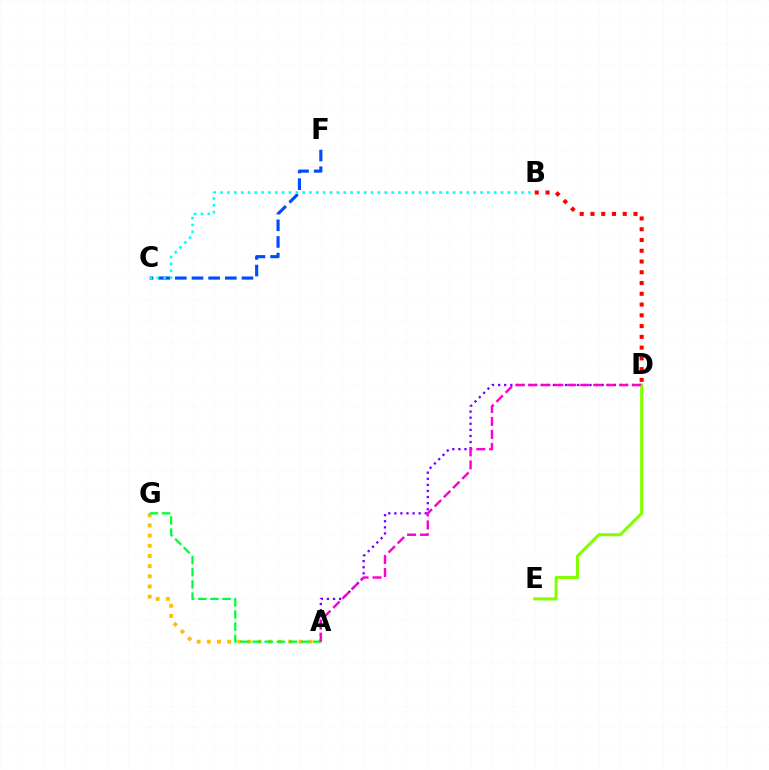{('A', 'G'): [{'color': '#ffbd00', 'line_style': 'dotted', 'thickness': 2.76}, {'color': '#00ff39', 'line_style': 'dashed', 'thickness': 1.65}], ('A', 'D'): [{'color': '#7200ff', 'line_style': 'dotted', 'thickness': 1.65}, {'color': '#ff00cf', 'line_style': 'dashed', 'thickness': 1.76}], ('C', 'F'): [{'color': '#004bff', 'line_style': 'dashed', 'thickness': 2.26}], ('D', 'E'): [{'color': '#84ff00', 'line_style': 'solid', 'thickness': 2.21}], ('B', 'C'): [{'color': '#00fff6', 'line_style': 'dotted', 'thickness': 1.86}], ('B', 'D'): [{'color': '#ff0000', 'line_style': 'dotted', 'thickness': 2.92}]}